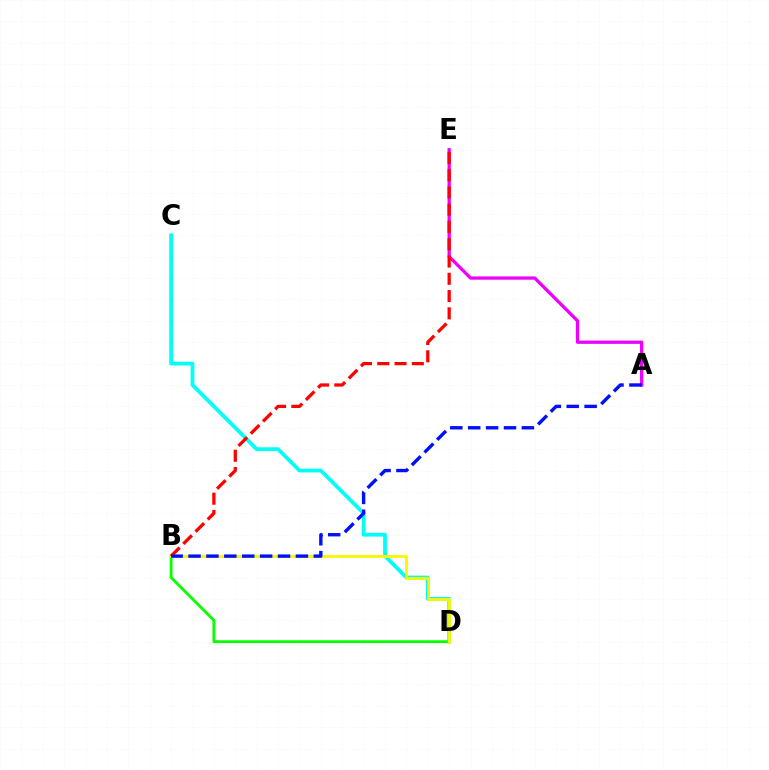{('B', 'D'): [{'color': '#08ff00', 'line_style': 'solid', 'thickness': 2.04}, {'color': '#fcf500', 'line_style': 'solid', 'thickness': 2.03}], ('C', 'D'): [{'color': '#00fff6', 'line_style': 'solid', 'thickness': 2.71}], ('A', 'E'): [{'color': '#ee00ff', 'line_style': 'solid', 'thickness': 2.36}], ('B', 'E'): [{'color': '#ff0000', 'line_style': 'dashed', 'thickness': 2.35}], ('A', 'B'): [{'color': '#0010ff', 'line_style': 'dashed', 'thickness': 2.43}]}